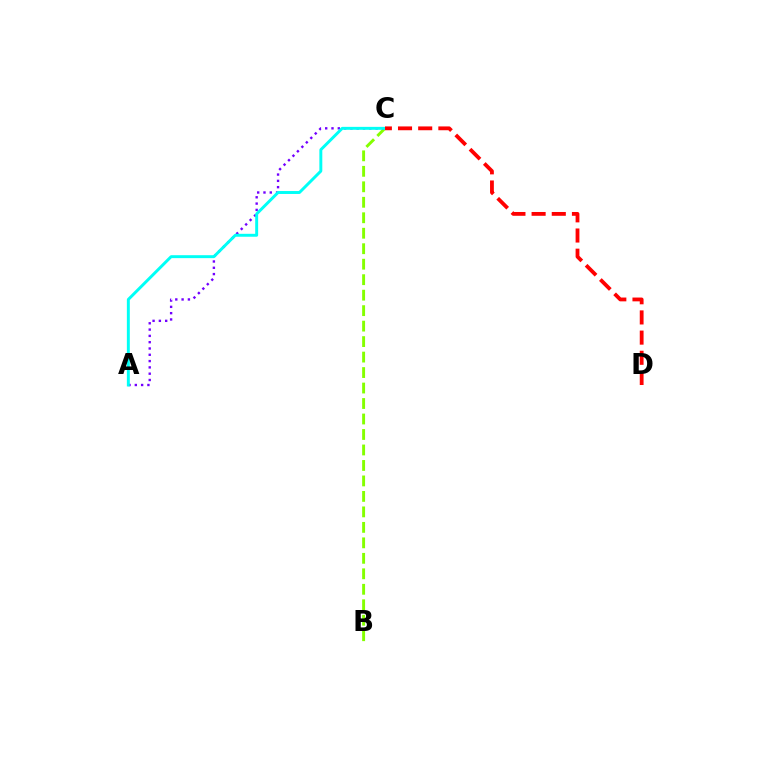{('B', 'C'): [{'color': '#84ff00', 'line_style': 'dashed', 'thickness': 2.1}], ('A', 'C'): [{'color': '#7200ff', 'line_style': 'dotted', 'thickness': 1.71}, {'color': '#00fff6', 'line_style': 'solid', 'thickness': 2.12}], ('C', 'D'): [{'color': '#ff0000', 'line_style': 'dashed', 'thickness': 2.74}]}